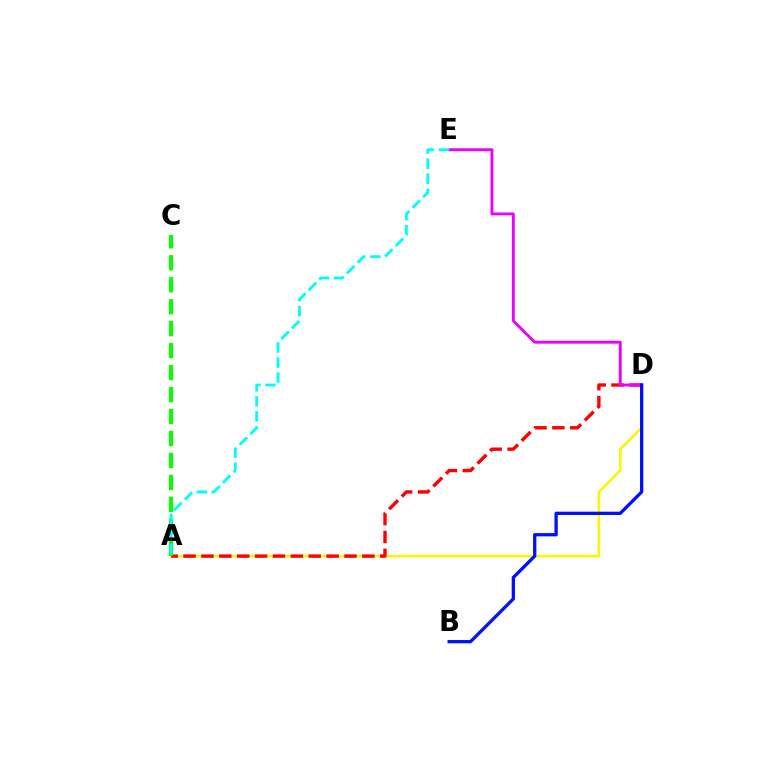{('A', 'D'): [{'color': '#fcf500', 'line_style': 'solid', 'thickness': 1.84}, {'color': '#ff0000', 'line_style': 'dashed', 'thickness': 2.43}], ('A', 'C'): [{'color': '#08ff00', 'line_style': 'dashed', 'thickness': 2.98}], ('D', 'E'): [{'color': '#ee00ff', 'line_style': 'solid', 'thickness': 2.08}], ('B', 'D'): [{'color': '#0010ff', 'line_style': 'solid', 'thickness': 2.37}], ('A', 'E'): [{'color': '#00fff6', 'line_style': 'dashed', 'thickness': 2.04}]}